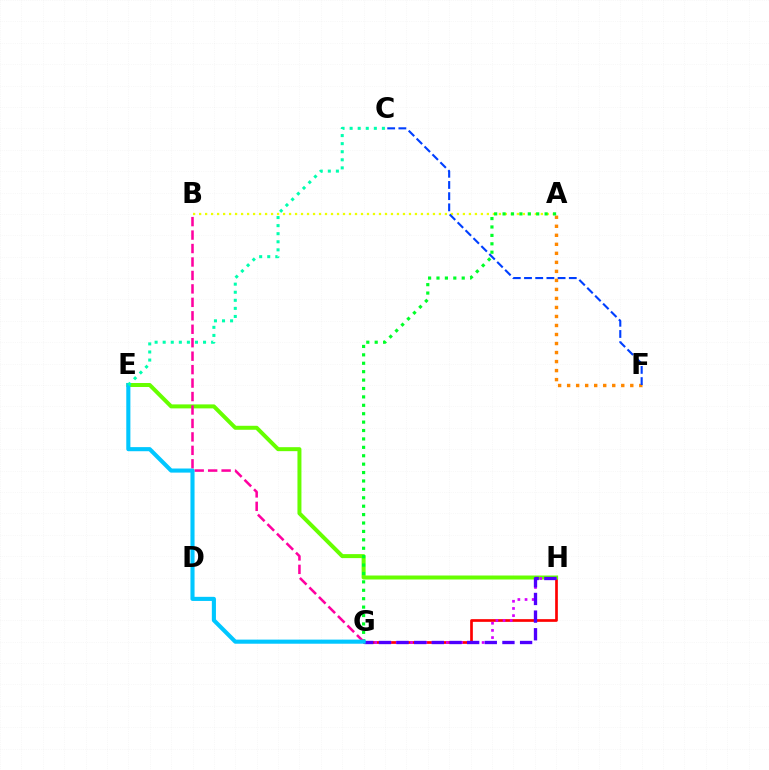{('G', 'H'): [{'color': '#ff0000', 'line_style': 'solid', 'thickness': 1.93}, {'color': '#d600ff', 'line_style': 'dotted', 'thickness': 1.95}, {'color': '#4f00ff', 'line_style': 'dashed', 'thickness': 2.4}], ('E', 'H'): [{'color': '#66ff00', 'line_style': 'solid', 'thickness': 2.87}], ('A', 'B'): [{'color': '#eeff00', 'line_style': 'dotted', 'thickness': 1.63}], ('A', 'F'): [{'color': '#ff8800', 'line_style': 'dotted', 'thickness': 2.45}], ('A', 'G'): [{'color': '#00ff27', 'line_style': 'dotted', 'thickness': 2.28}], ('B', 'G'): [{'color': '#ff00a0', 'line_style': 'dashed', 'thickness': 1.83}], ('C', 'F'): [{'color': '#003fff', 'line_style': 'dashed', 'thickness': 1.52}], ('E', 'G'): [{'color': '#00c7ff', 'line_style': 'solid', 'thickness': 2.96}], ('C', 'E'): [{'color': '#00ffaf', 'line_style': 'dotted', 'thickness': 2.19}]}